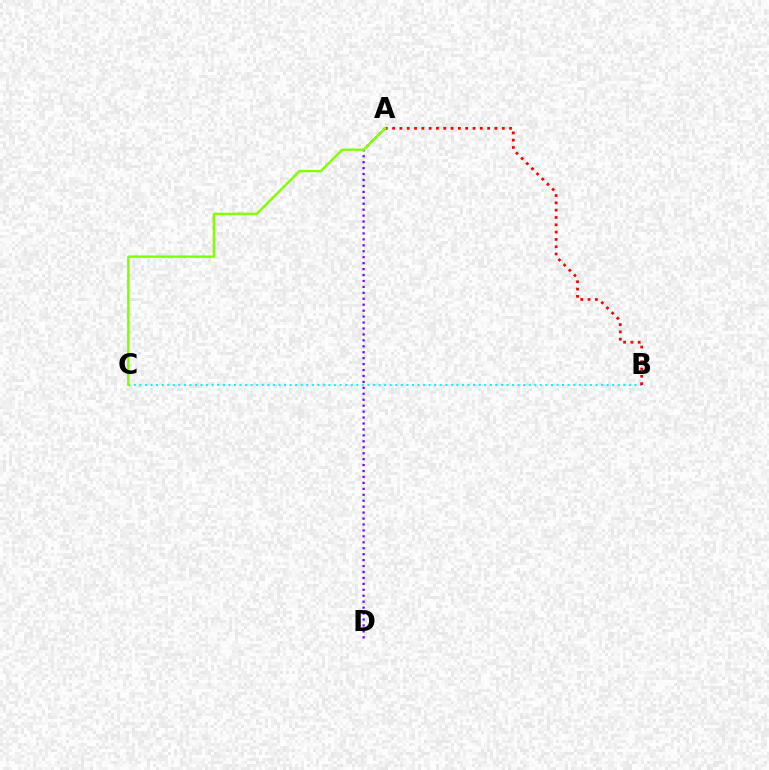{('B', 'C'): [{'color': '#00fff6', 'line_style': 'dotted', 'thickness': 1.51}], ('A', 'B'): [{'color': '#ff0000', 'line_style': 'dotted', 'thickness': 1.99}], ('A', 'D'): [{'color': '#7200ff', 'line_style': 'dotted', 'thickness': 1.61}], ('A', 'C'): [{'color': '#84ff00', 'line_style': 'solid', 'thickness': 1.76}]}